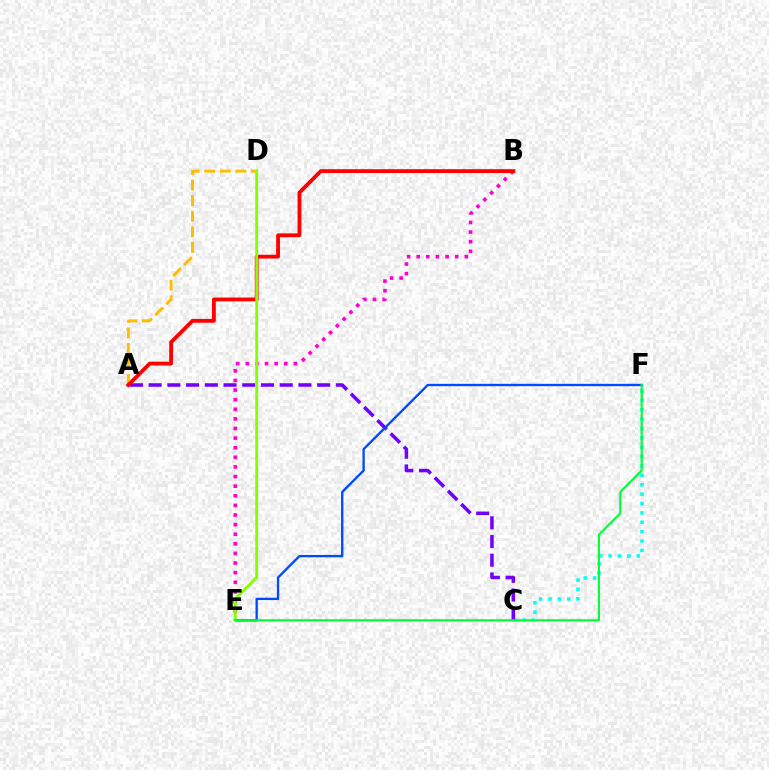{('C', 'F'): [{'color': '#00fff6', 'line_style': 'dotted', 'thickness': 2.55}], ('B', 'E'): [{'color': '#ff00cf', 'line_style': 'dotted', 'thickness': 2.61}], ('A', 'C'): [{'color': '#7200ff', 'line_style': 'dashed', 'thickness': 2.54}], ('A', 'D'): [{'color': '#ffbd00', 'line_style': 'dashed', 'thickness': 2.12}], ('A', 'B'): [{'color': '#ff0000', 'line_style': 'solid', 'thickness': 2.74}], ('E', 'F'): [{'color': '#004bff', 'line_style': 'solid', 'thickness': 1.69}, {'color': '#00ff39', 'line_style': 'solid', 'thickness': 1.54}], ('D', 'E'): [{'color': '#84ff00', 'line_style': 'solid', 'thickness': 2.05}]}